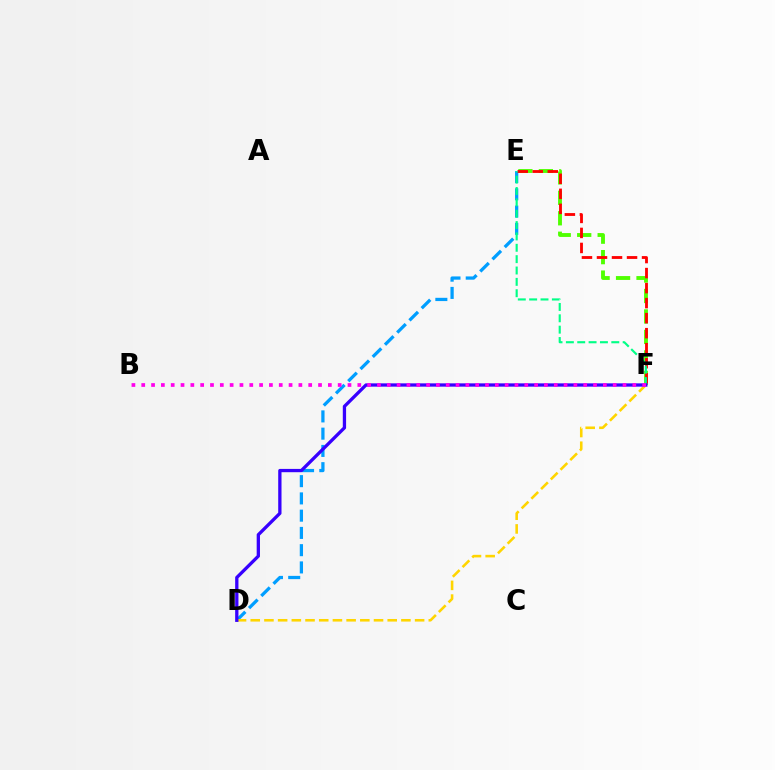{('D', 'E'): [{'color': '#009eff', 'line_style': 'dashed', 'thickness': 2.34}], ('D', 'F'): [{'color': '#ffd500', 'line_style': 'dashed', 'thickness': 1.86}, {'color': '#3700ff', 'line_style': 'solid', 'thickness': 2.37}], ('E', 'F'): [{'color': '#4fff00', 'line_style': 'dashed', 'thickness': 2.78}, {'color': '#ff0000', 'line_style': 'dashed', 'thickness': 2.04}, {'color': '#00ff86', 'line_style': 'dashed', 'thickness': 1.54}], ('B', 'F'): [{'color': '#ff00ed', 'line_style': 'dotted', 'thickness': 2.67}]}